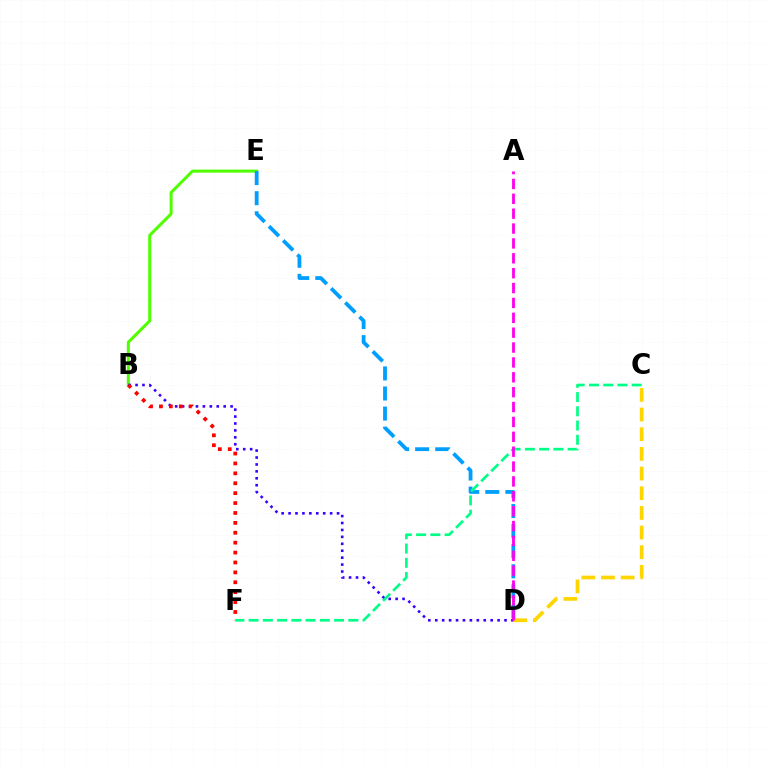{('C', 'D'): [{'color': '#ffd500', 'line_style': 'dashed', 'thickness': 2.67}], ('B', 'E'): [{'color': '#4fff00', 'line_style': 'solid', 'thickness': 2.17}], ('B', 'D'): [{'color': '#3700ff', 'line_style': 'dotted', 'thickness': 1.88}], ('D', 'E'): [{'color': '#009eff', 'line_style': 'dashed', 'thickness': 2.73}], ('B', 'F'): [{'color': '#ff0000', 'line_style': 'dotted', 'thickness': 2.69}], ('C', 'F'): [{'color': '#00ff86', 'line_style': 'dashed', 'thickness': 1.94}], ('A', 'D'): [{'color': '#ff00ed', 'line_style': 'dashed', 'thickness': 2.02}]}